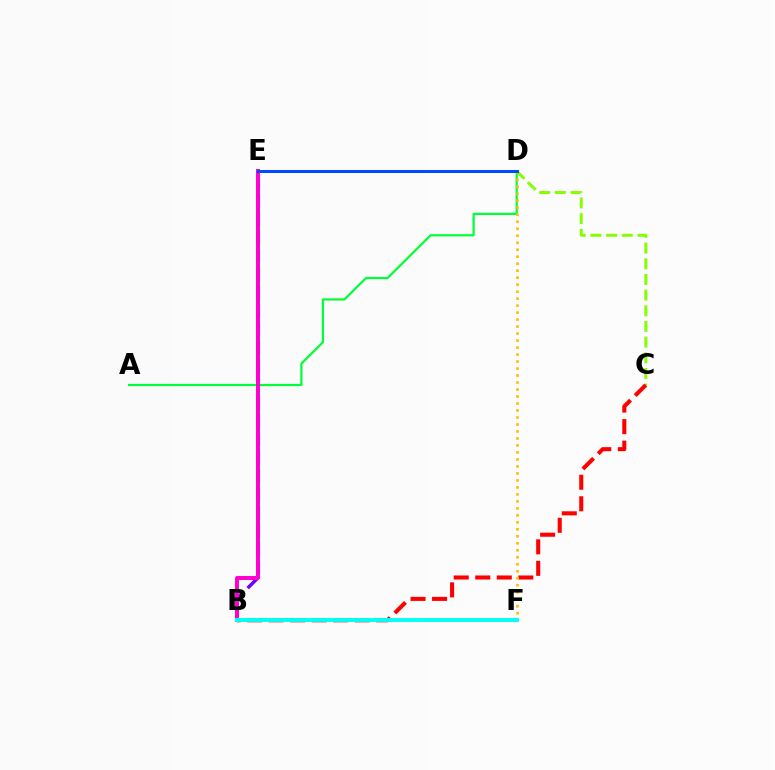{('B', 'E'): [{'color': '#7200ff', 'line_style': 'dashed', 'thickness': 2.49}, {'color': '#ff00cf', 'line_style': 'solid', 'thickness': 2.85}], ('C', 'D'): [{'color': '#84ff00', 'line_style': 'dashed', 'thickness': 2.13}], ('A', 'D'): [{'color': '#00ff39', 'line_style': 'solid', 'thickness': 1.6}], ('B', 'C'): [{'color': '#ff0000', 'line_style': 'dashed', 'thickness': 2.92}], ('D', 'F'): [{'color': '#ffbd00', 'line_style': 'dotted', 'thickness': 1.9}], ('B', 'F'): [{'color': '#00fff6', 'line_style': 'solid', 'thickness': 2.8}], ('D', 'E'): [{'color': '#004bff', 'line_style': 'solid', 'thickness': 2.18}]}